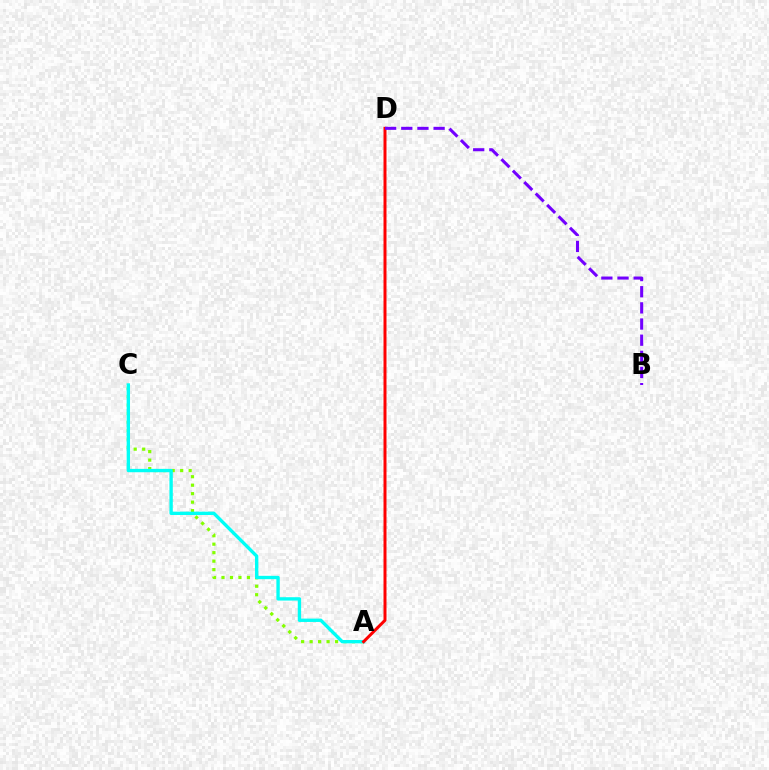{('A', 'C'): [{'color': '#84ff00', 'line_style': 'dotted', 'thickness': 2.3}, {'color': '#00fff6', 'line_style': 'solid', 'thickness': 2.41}], ('A', 'D'): [{'color': '#ff0000', 'line_style': 'solid', 'thickness': 2.15}], ('B', 'D'): [{'color': '#7200ff', 'line_style': 'dashed', 'thickness': 2.19}]}